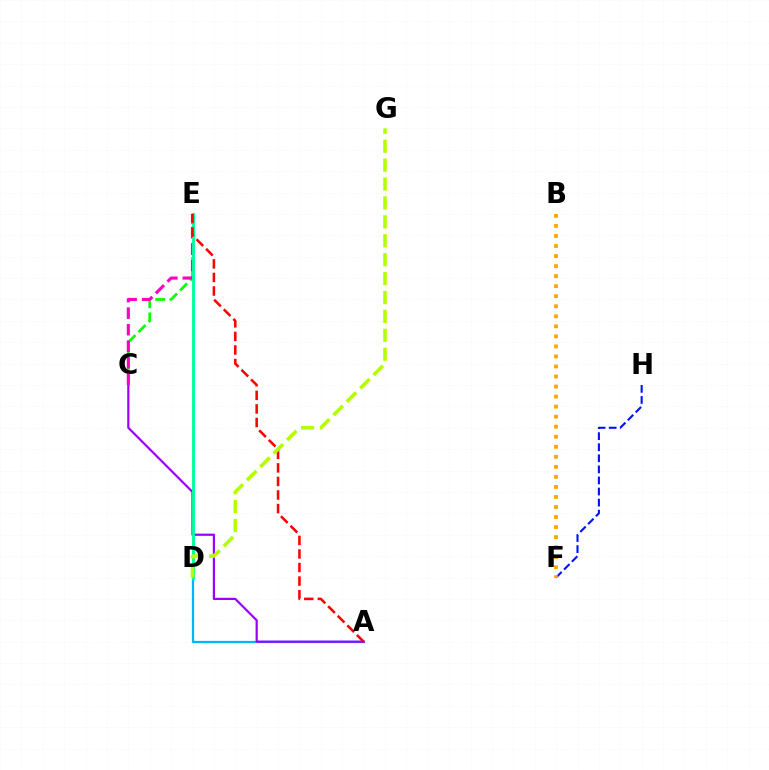{('A', 'D'): [{'color': '#00b5ff', 'line_style': 'solid', 'thickness': 1.62}], ('A', 'C'): [{'color': '#9b00ff', 'line_style': 'solid', 'thickness': 1.59}], ('F', 'H'): [{'color': '#0010ff', 'line_style': 'dashed', 'thickness': 1.5}], ('C', 'E'): [{'color': '#08ff00', 'line_style': 'dashed', 'thickness': 1.94}, {'color': '#ff00bd', 'line_style': 'dashed', 'thickness': 2.24}], ('D', 'E'): [{'color': '#00ff9d', 'line_style': 'solid', 'thickness': 2.09}], ('B', 'F'): [{'color': '#ffa500', 'line_style': 'dotted', 'thickness': 2.73}], ('A', 'E'): [{'color': '#ff0000', 'line_style': 'dashed', 'thickness': 1.84}], ('D', 'G'): [{'color': '#b3ff00', 'line_style': 'dashed', 'thickness': 2.57}]}